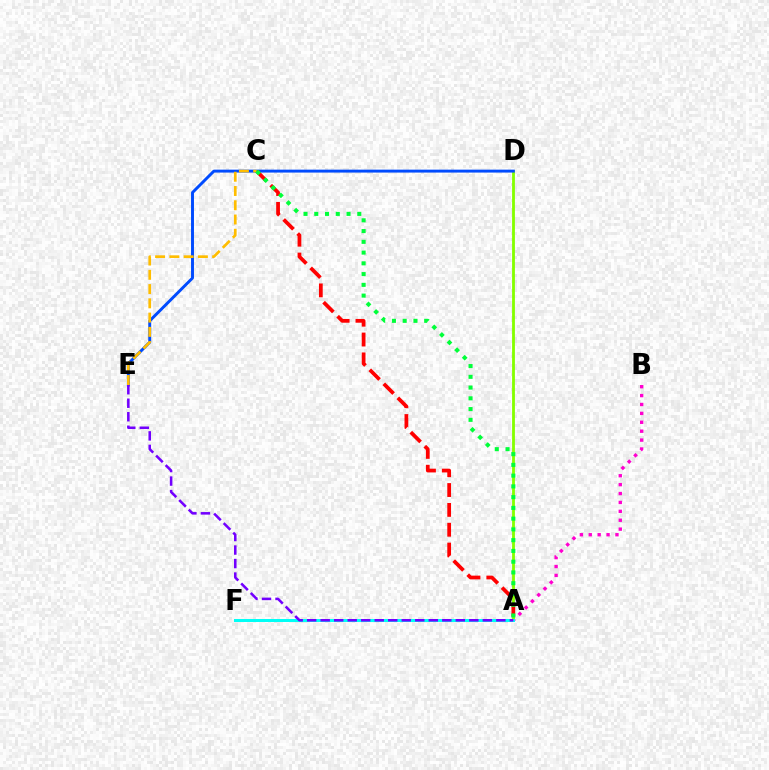{('A', 'B'): [{'color': '#ff00cf', 'line_style': 'dotted', 'thickness': 2.42}], ('A', 'D'): [{'color': '#84ff00', 'line_style': 'solid', 'thickness': 2.03}], ('D', 'E'): [{'color': '#004bff', 'line_style': 'solid', 'thickness': 2.11}], ('A', 'F'): [{'color': '#00fff6', 'line_style': 'solid', 'thickness': 2.16}], ('A', 'E'): [{'color': '#7200ff', 'line_style': 'dashed', 'thickness': 1.84}], ('A', 'C'): [{'color': '#ff0000', 'line_style': 'dashed', 'thickness': 2.7}, {'color': '#00ff39', 'line_style': 'dotted', 'thickness': 2.92}], ('C', 'E'): [{'color': '#ffbd00', 'line_style': 'dashed', 'thickness': 1.94}]}